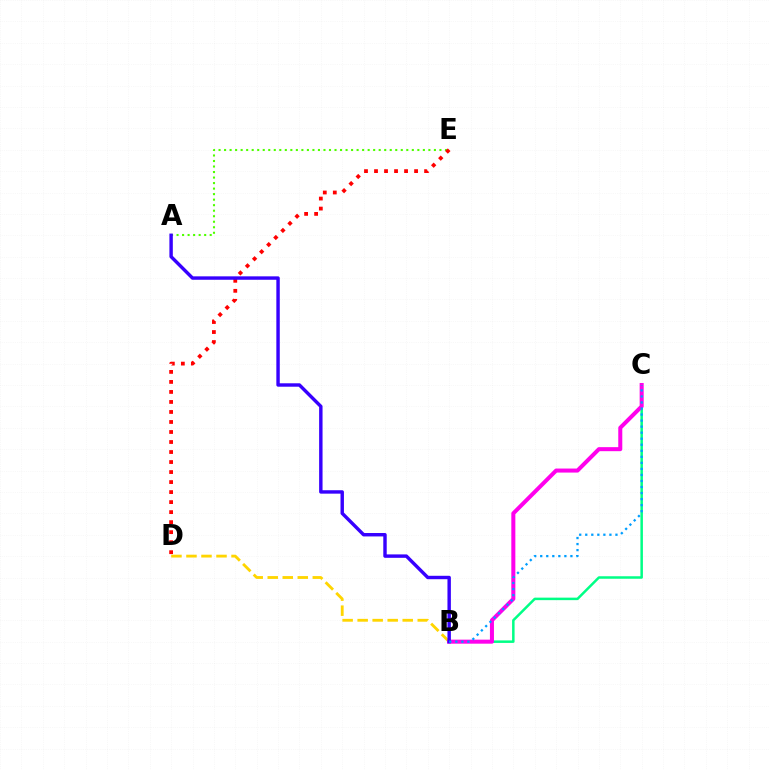{('A', 'E'): [{'color': '#4fff00', 'line_style': 'dotted', 'thickness': 1.5}], ('B', 'C'): [{'color': '#00ff86', 'line_style': 'solid', 'thickness': 1.8}, {'color': '#ff00ed', 'line_style': 'solid', 'thickness': 2.9}, {'color': '#009eff', 'line_style': 'dotted', 'thickness': 1.64}], ('D', 'E'): [{'color': '#ff0000', 'line_style': 'dotted', 'thickness': 2.72}], ('B', 'D'): [{'color': '#ffd500', 'line_style': 'dashed', 'thickness': 2.04}], ('A', 'B'): [{'color': '#3700ff', 'line_style': 'solid', 'thickness': 2.46}]}